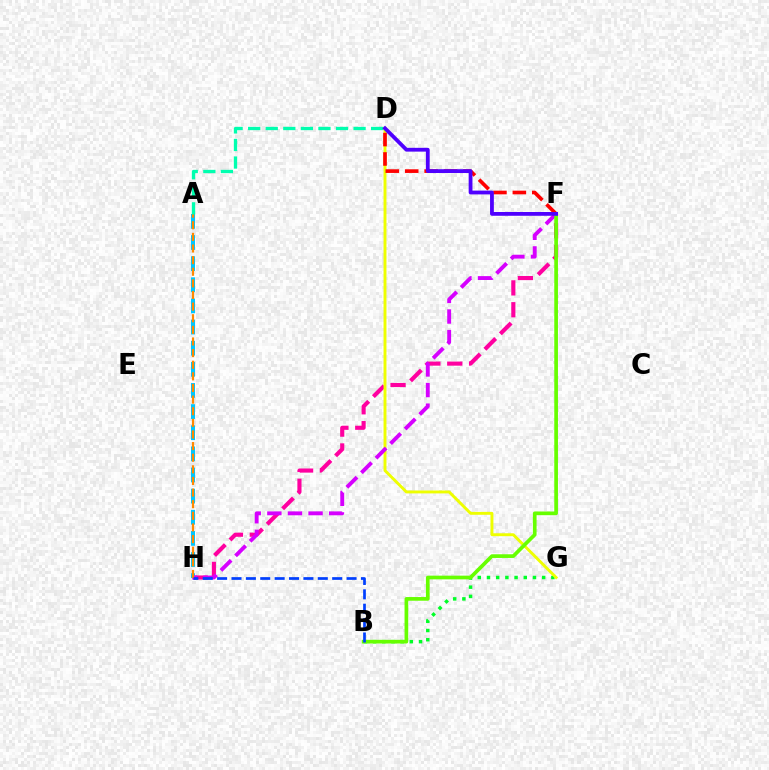{('F', 'H'): [{'color': '#ff00a0', 'line_style': 'dashed', 'thickness': 2.97}, {'color': '#d600ff', 'line_style': 'dashed', 'thickness': 2.8}], ('A', 'H'): [{'color': '#00c7ff', 'line_style': 'dashed', 'thickness': 2.87}, {'color': '#ff8800', 'line_style': 'dashed', 'thickness': 1.58}], ('B', 'G'): [{'color': '#00ff27', 'line_style': 'dotted', 'thickness': 2.5}], ('D', 'G'): [{'color': '#eeff00', 'line_style': 'solid', 'thickness': 2.1}], ('D', 'F'): [{'color': '#ff0000', 'line_style': 'dashed', 'thickness': 2.64}, {'color': '#4f00ff', 'line_style': 'solid', 'thickness': 2.73}], ('B', 'F'): [{'color': '#66ff00', 'line_style': 'solid', 'thickness': 2.66}], ('A', 'D'): [{'color': '#00ffaf', 'line_style': 'dashed', 'thickness': 2.39}], ('B', 'H'): [{'color': '#003fff', 'line_style': 'dashed', 'thickness': 1.95}]}